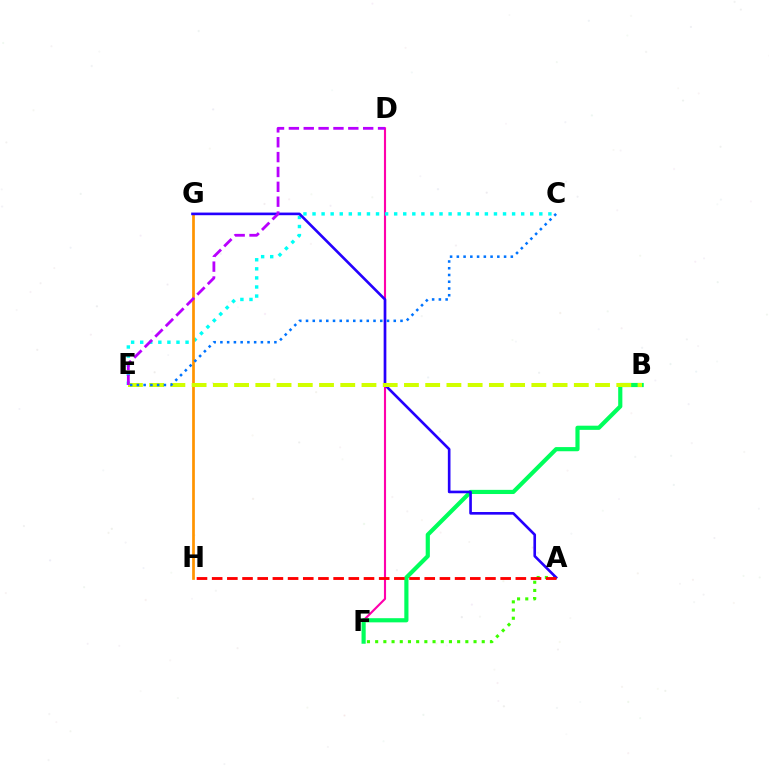{('D', 'F'): [{'color': '#ff00ac', 'line_style': 'solid', 'thickness': 1.53}], ('C', 'E'): [{'color': '#00fff6', 'line_style': 'dotted', 'thickness': 2.46}, {'color': '#0074ff', 'line_style': 'dotted', 'thickness': 1.83}], ('G', 'H'): [{'color': '#ff9400', 'line_style': 'solid', 'thickness': 1.96}], ('A', 'F'): [{'color': '#3dff00', 'line_style': 'dotted', 'thickness': 2.23}], ('B', 'F'): [{'color': '#00ff5c', 'line_style': 'solid', 'thickness': 3.0}], ('A', 'G'): [{'color': '#2500ff', 'line_style': 'solid', 'thickness': 1.9}], ('B', 'E'): [{'color': '#d1ff00', 'line_style': 'dashed', 'thickness': 2.88}], ('D', 'E'): [{'color': '#b900ff', 'line_style': 'dashed', 'thickness': 2.02}], ('A', 'H'): [{'color': '#ff0000', 'line_style': 'dashed', 'thickness': 2.06}]}